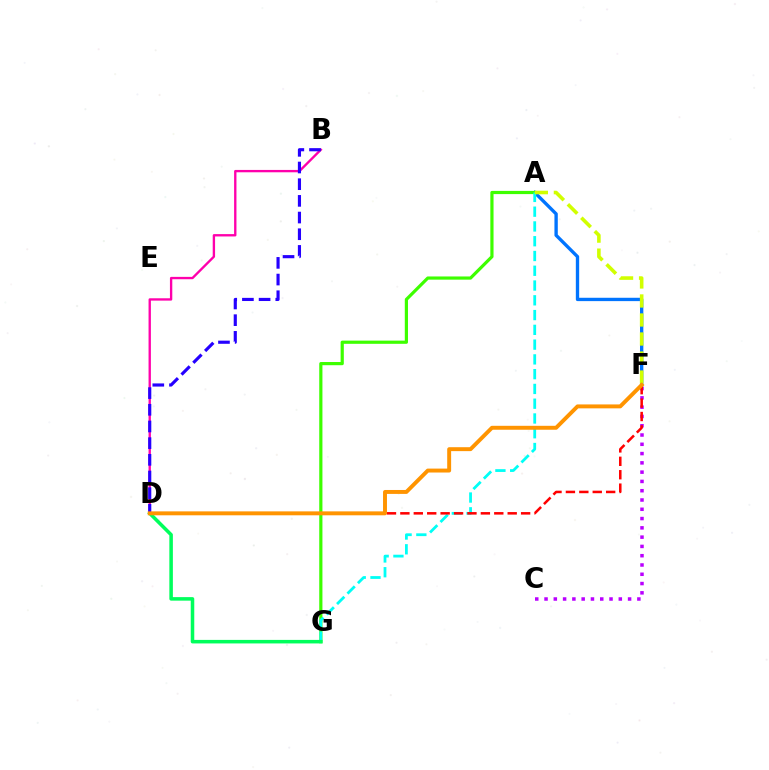{('A', 'F'): [{'color': '#0074ff', 'line_style': 'solid', 'thickness': 2.41}, {'color': '#d1ff00', 'line_style': 'dashed', 'thickness': 2.58}], ('A', 'G'): [{'color': '#3dff00', 'line_style': 'solid', 'thickness': 2.3}, {'color': '#00fff6', 'line_style': 'dashed', 'thickness': 2.01}], ('B', 'D'): [{'color': '#ff00ac', 'line_style': 'solid', 'thickness': 1.69}, {'color': '#2500ff', 'line_style': 'dashed', 'thickness': 2.27}], ('C', 'F'): [{'color': '#b900ff', 'line_style': 'dotted', 'thickness': 2.52}], ('D', 'G'): [{'color': '#00ff5c', 'line_style': 'solid', 'thickness': 2.54}], ('D', 'F'): [{'color': '#ff0000', 'line_style': 'dashed', 'thickness': 1.82}, {'color': '#ff9400', 'line_style': 'solid', 'thickness': 2.83}]}